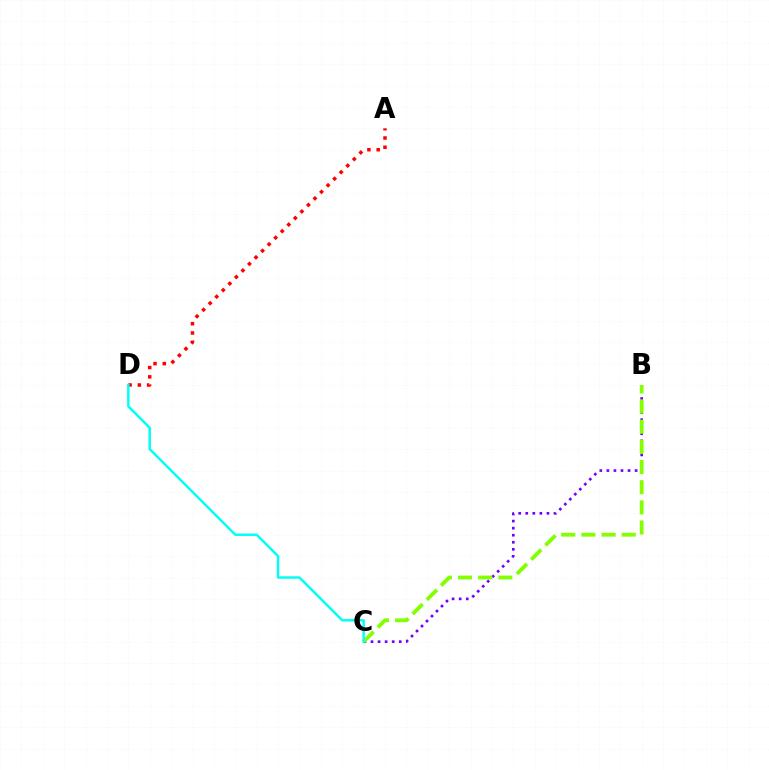{('B', 'C'): [{'color': '#7200ff', 'line_style': 'dotted', 'thickness': 1.92}, {'color': '#84ff00', 'line_style': 'dashed', 'thickness': 2.74}], ('A', 'D'): [{'color': '#ff0000', 'line_style': 'dotted', 'thickness': 2.52}], ('C', 'D'): [{'color': '#00fff6', 'line_style': 'solid', 'thickness': 1.77}]}